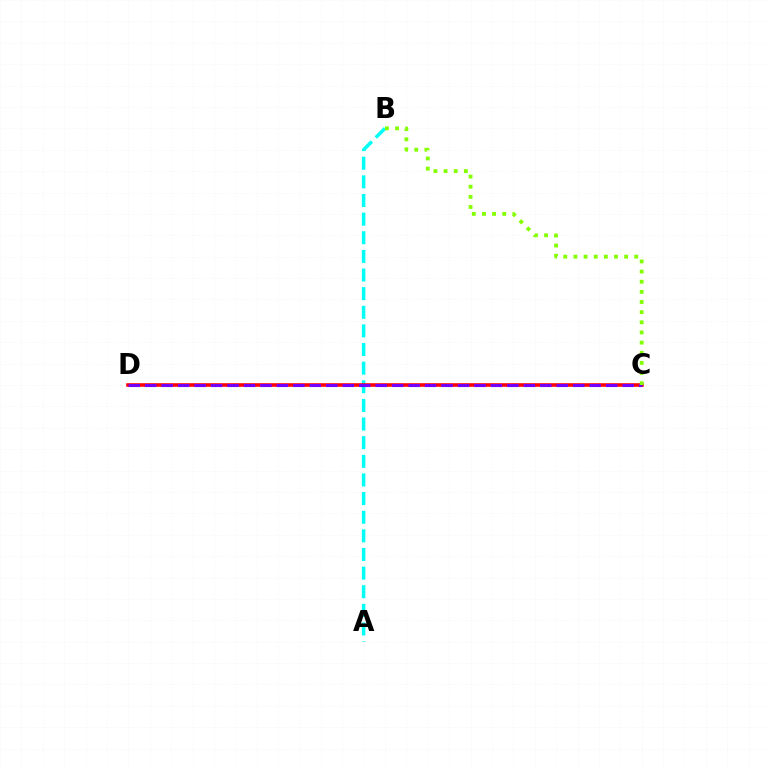{('A', 'B'): [{'color': '#00fff6', 'line_style': 'dashed', 'thickness': 2.53}], ('C', 'D'): [{'color': '#ff0000', 'line_style': 'solid', 'thickness': 2.57}, {'color': '#7200ff', 'line_style': 'dashed', 'thickness': 2.24}], ('B', 'C'): [{'color': '#84ff00', 'line_style': 'dotted', 'thickness': 2.76}]}